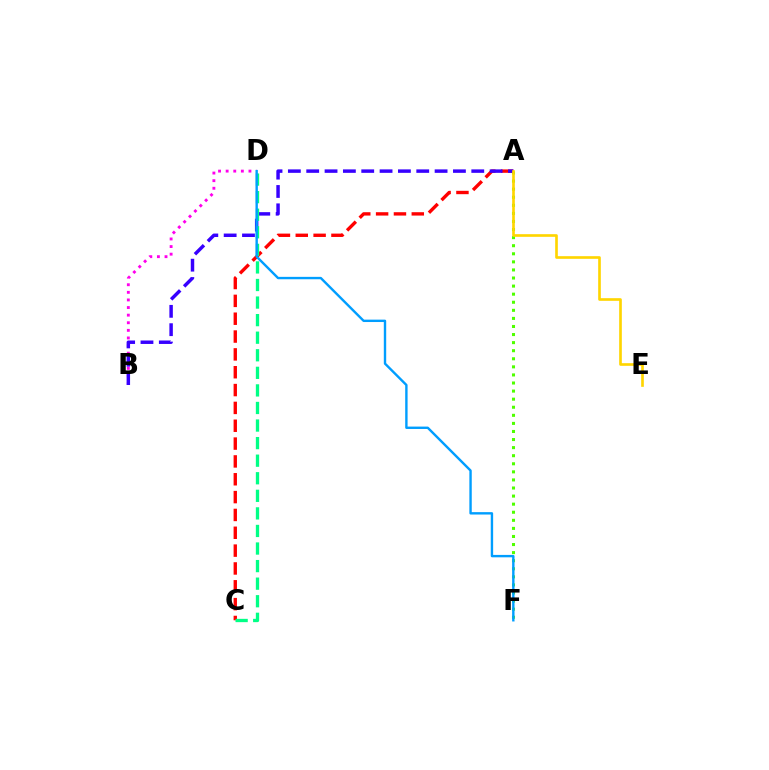{('B', 'D'): [{'color': '#ff00ed', 'line_style': 'dotted', 'thickness': 2.07}], ('A', 'F'): [{'color': '#4fff00', 'line_style': 'dotted', 'thickness': 2.19}], ('A', 'C'): [{'color': '#ff0000', 'line_style': 'dashed', 'thickness': 2.42}], ('A', 'B'): [{'color': '#3700ff', 'line_style': 'dashed', 'thickness': 2.49}], ('C', 'D'): [{'color': '#00ff86', 'line_style': 'dashed', 'thickness': 2.39}], ('D', 'F'): [{'color': '#009eff', 'line_style': 'solid', 'thickness': 1.72}], ('A', 'E'): [{'color': '#ffd500', 'line_style': 'solid', 'thickness': 1.91}]}